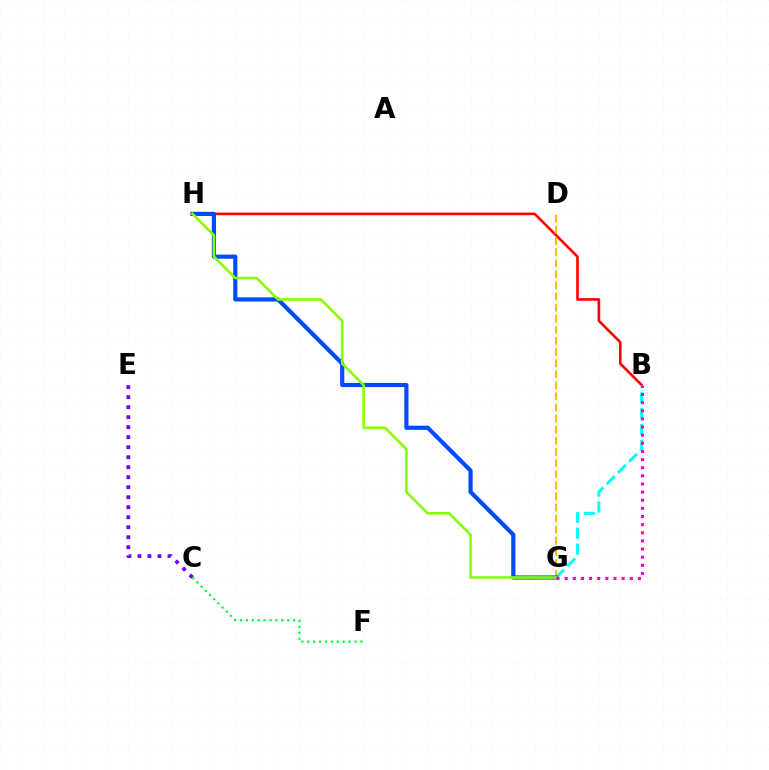{('C', 'E'): [{'color': '#7200ff', 'line_style': 'dotted', 'thickness': 2.72}], ('B', 'H'): [{'color': '#ff0000', 'line_style': 'solid', 'thickness': 1.89}], ('B', 'G'): [{'color': '#00fff6', 'line_style': 'dashed', 'thickness': 2.16}, {'color': '#ff00cf', 'line_style': 'dotted', 'thickness': 2.21}], ('D', 'G'): [{'color': '#ffbd00', 'line_style': 'dashed', 'thickness': 1.51}], ('G', 'H'): [{'color': '#004bff', 'line_style': 'solid', 'thickness': 3.0}, {'color': '#84ff00', 'line_style': 'solid', 'thickness': 1.87}], ('C', 'F'): [{'color': '#00ff39', 'line_style': 'dotted', 'thickness': 1.61}]}